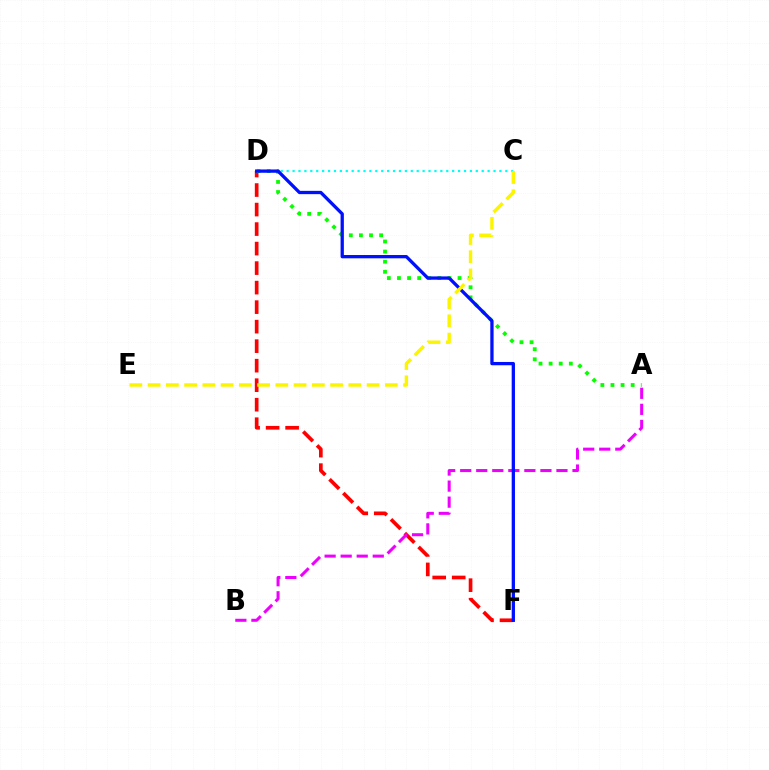{('C', 'D'): [{'color': '#00fff6', 'line_style': 'dotted', 'thickness': 1.61}], ('D', 'F'): [{'color': '#ff0000', 'line_style': 'dashed', 'thickness': 2.65}, {'color': '#0010ff', 'line_style': 'solid', 'thickness': 2.37}], ('A', 'B'): [{'color': '#ee00ff', 'line_style': 'dashed', 'thickness': 2.18}], ('A', 'D'): [{'color': '#08ff00', 'line_style': 'dotted', 'thickness': 2.74}], ('C', 'E'): [{'color': '#fcf500', 'line_style': 'dashed', 'thickness': 2.48}]}